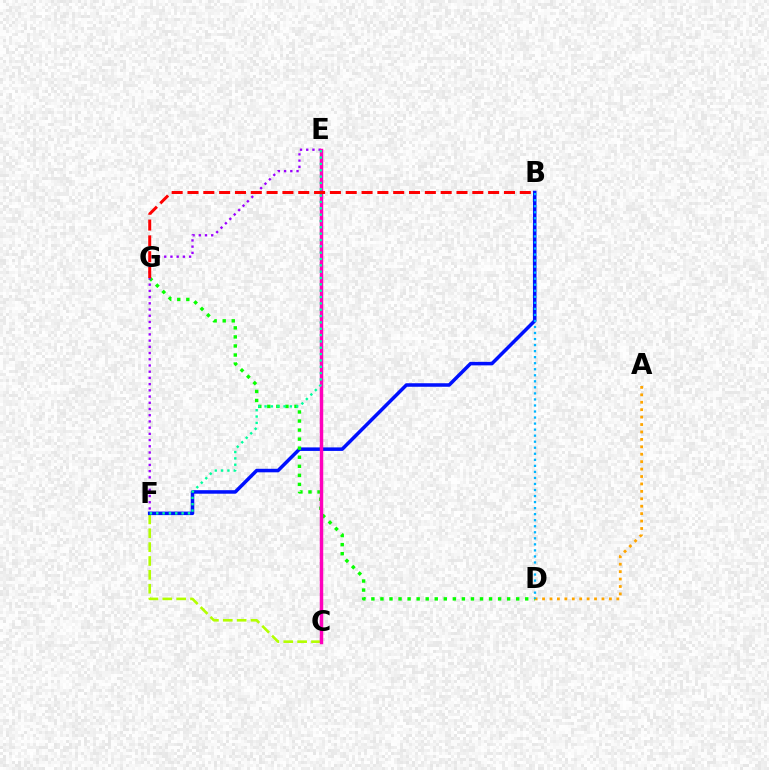{('A', 'D'): [{'color': '#ffa500', 'line_style': 'dotted', 'thickness': 2.02}], ('C', 'F'): [{'color': '#b3ff00', 'line_style': 'dashed', 'thickness': 1.88}], ('B', 'F'): [{'color': '#0010ff', 'line_style': 'solid', 'thickness': 2.53}], ('D', 'G'): [{'color': '#08ff00', 'line_style': 'dotted', 'thickness': 2.46}], ('E', 'F'): [{'color': '#9b00ff', 'line_style': 'dotted', 'thickness': 1.69}, {'color': '#00ff9d', 'line_style': 'dotted', 'thickness': 1.72}], ('B', 'D'): [{'color': '#00b5ff', 'line_style': 'dotted', 'thickness': 1.64}], ('C', 'E'): [{'color': '#ff00bd', 'line_style': 'solid', 'thickness': 2.49}], ('B', 'G'): [{'color': '#ff0000', 'line_style': 'dashed', 'thickness': 2.15}]}